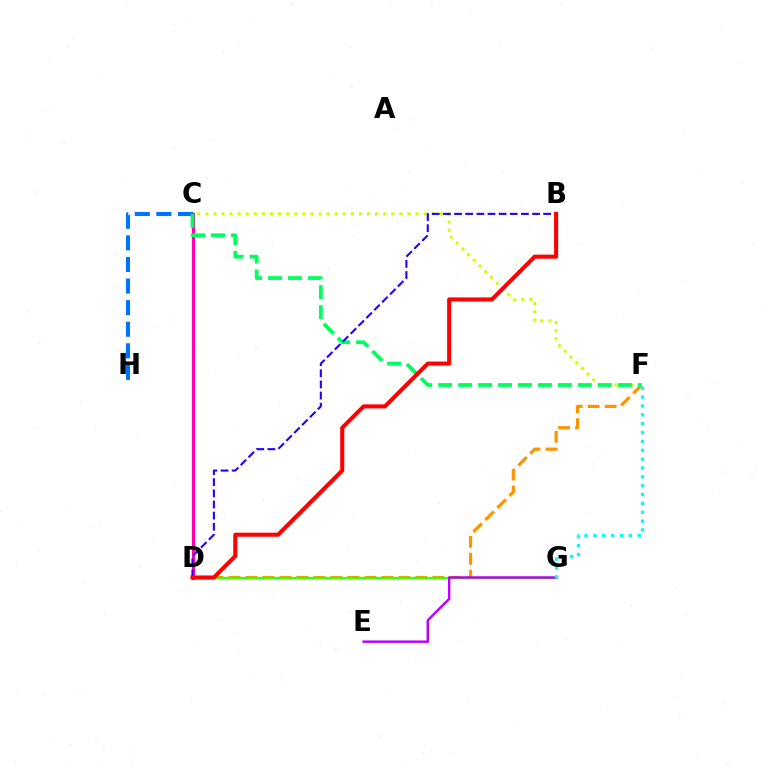{('D', 'F'): [{'color': '#ff9400', 'line_style': 'dashed', 'thickness': 2.31}], ('D', 'G'): [{'color': '#3dff00', 'line_style': 'solid', 'thickness': 1.69}], ('C', 'H'): [{'color': '#0074ff', 'line_style': 'dashed', 'thickness': 2.93}], ('E', 'G'): [{'color': '#b900ff', 'line_style': 'solid', 'thickness': 1.75}], ('C', 'D'): [{'color': '#ff00ac', 'line_style': 'solid', 'thickness': 2.36}], ('C', 'F'): [{'color': '#d1ff00', 'line_style': 'dotted', 'thickness': 2.2}, {'color': '#00ff5c', 'line_style': 'dashed', 'thickness': 2.71}], ('F', 'G'): [{'color': '#00fff6', 'line_style': 'dotted', 'thickness': 2.41}], ('B', 'D'): [{'color': '#2500ff', 'line_style': 'dashed', 'thickness': 1.51}, {'color': '#ff0000', 'line_style': 'solid', 'thickness': 2.93}]}